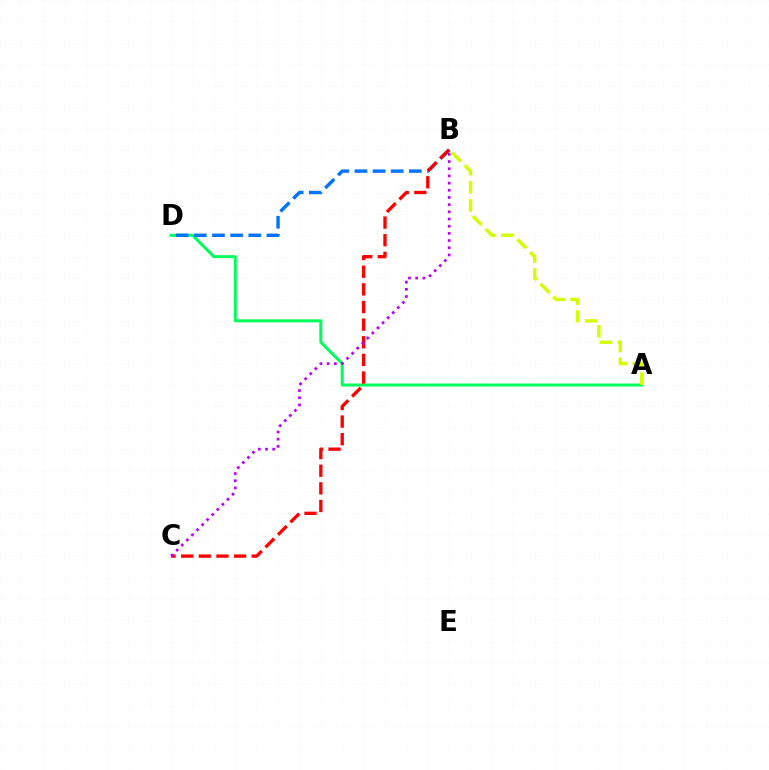{('A', 'D'): [{'color': '#00ff5c', 'line_style': 'solid', 'thickness': 2.17}], ('A', 'B'): [{'color': '#d1ff00', 'line_style': 'dashed', 'thickness': 2.45}], ('B', 'D'): [{'color': '#0074ff', 'line_style': 'dashed', 'thickness': 2.47}], ('B', 'C'): [{'color': '#ff0000', 'line_style': 'dashed', 'thickness': 2.4}, {'color': '#b900ff', 'line_style': 'dotted', 'thickness': 1.95}]}